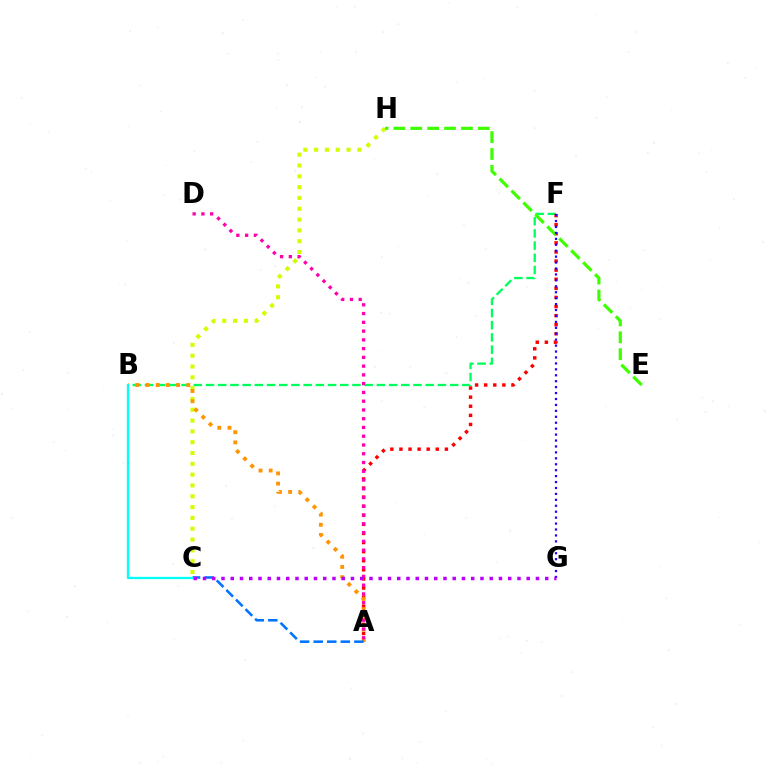{('C', 'H'): [{'color': '#d1ff00', 'line_style': 'dotted', 'thickness': 2.94}], ('B', 'F'): [{'color': '#00ff5c', 'line_style': 'dashed', 'thickness': 1.66}], ('A', 'F'): [{'color': '#ff0000', 'line_style': 'dotted', 'thickness': 2.47}], ('E', 'H'): [{'color': '#3dff00', 'line_style': 'dashed', 'thickness': 2.29}], ('A', 'B'): [{'color': '#ff9400', 'line_style': 'dotted', 'thickness': 2.77}], ('A', 'C'): [{'color': '#0074ff', 'line_style': 'dashed', 'thickness': 1.84}], ('F', 'G'): [{'color': '#2500ff', 'line_style': 'dotted', 'thickness': 1.61}], ('B', 'C'): [{'color': '#00fff6', 'line_style': 'solid', 'thickness': 1.67}], ('A', 'D'): [{'color': '#ff00ac', 'line_style': 'dotted', 'thickness': 2.38}], ('C', 'G'): [{'color': '#b900ff', 'line_style': 'dotted', 'thickness': 2.51}]}